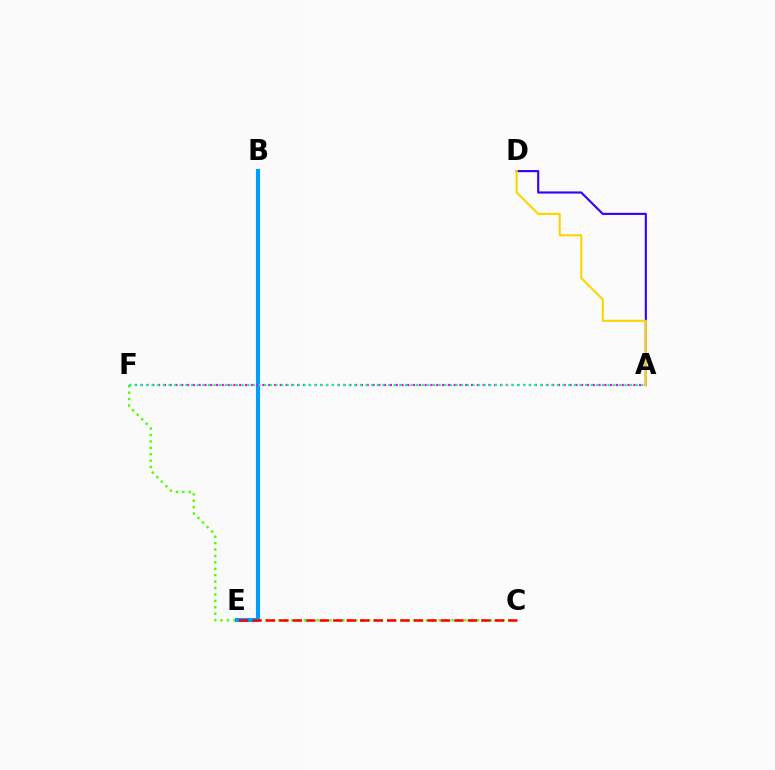{('C', 'F'): [{'color': '#4fff00', 'line_style': 'dotted', 'thickness': 1.74}], ('B', 'E'): [{'color': '#009eff', 'line_style': 'solid', 'thickness': 2.94}], ('A', 'D'): [{'color': '#3700ff', 'line_style': 'solid', 'thickness': 1.54}, {'color': '#ffd500', 'line_style': 'solid', 'thickness': 1.53}], ('A', 'F'): [{'color': '#ff00ed', 'line_style': 'dotted', 'thickness': 1.57}, {'color': '#00ff86', 'line_style': 'dotted', 'thickness': 1.53}], ('C', 'E'): [{'color': '#ff0000', 'line_style': 'dashed', 'thickness': 1.83}]}